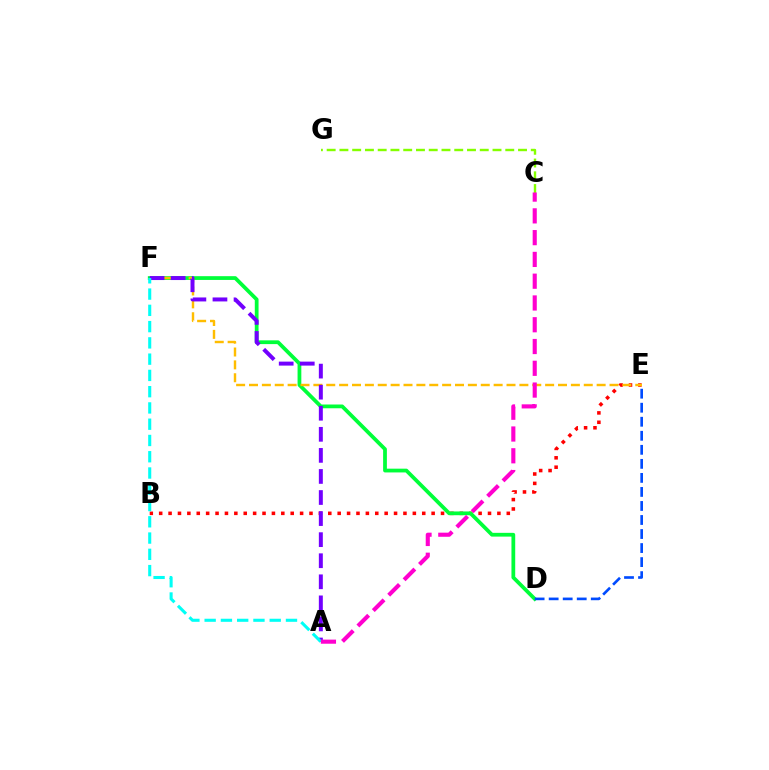{('B', 'E'): [{'color': '#ff0000', 'line_style': 'dotted', 'thickness': 2.55}], ('D', 'F'): [{'color': '#00ff39', 'line_style': 'solid', 'thickness': 2.71}], ('E', 'F'): [{'color': '#ffbd00', 'line_style': 'dashed', 'thickness': 1.75}], ('C', 'G'): [{'color': '#84ff00', 'line_style': 'dashed', 'thickness': 1.73}], ('A', 'F'): [{'color': '#7200ff', 'line_style': 'dashed', 'thickness': 2.86}, {'color': '#00fff6', 'line_style': 'dashed', 'thickness': 2.21}], ('D', 'E'): [{'color': '#004bff', 'line_style': 'dashed', 'thickness': 1.91}], ('A', 'C'): [{'color': '#ff00cf', 'line_style': 'dashed', 'thickness': 2.96}]}